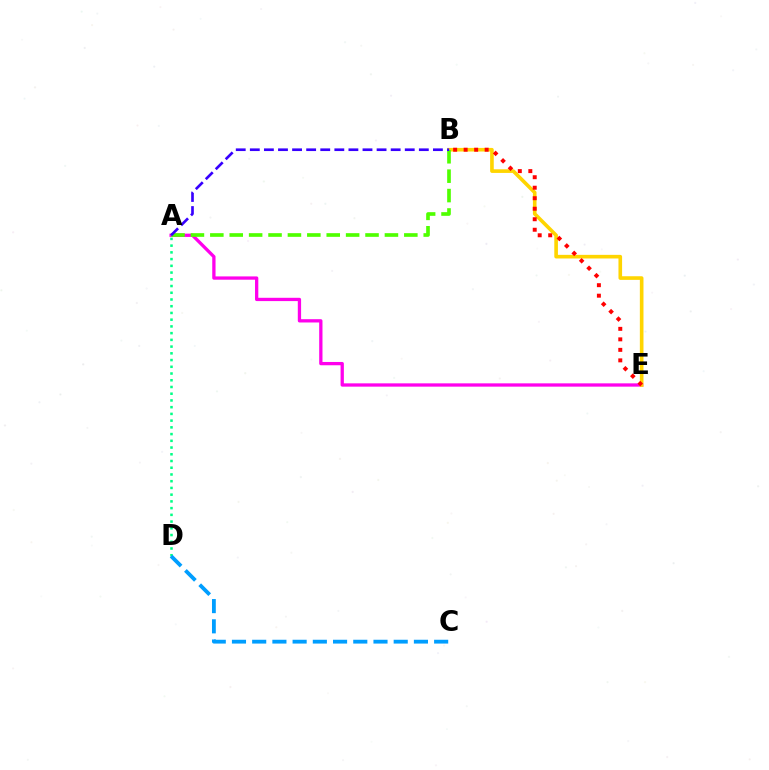{('A', 'E'): [{'color': '#ff00ed', 'line_style': 'solid', 'thickness': 2.37}], ('B', 'E'): [{'color': '#ffd500', 'line_style': 'solid', 'thickness': 2.61}, {'color': '#ff0000', 'line_style': 'dotted', 'thickness': 2.85}], ('A', 'B'): [{'color': '#4fff00', 'line_style': 'dashed', 'thickness': 2.64}, {'color': '#3700ff', 'line_style': 'dashed', 'thickness': 1.91}], ('A', 'D'): [{'color': '#00ff86', 'line_style': 'dotted', 'thickness': 1.83}], ('C', 'D'): [{'color': '#009eff', 'line_style': 'dashed', 'thickness': 2.75}]}